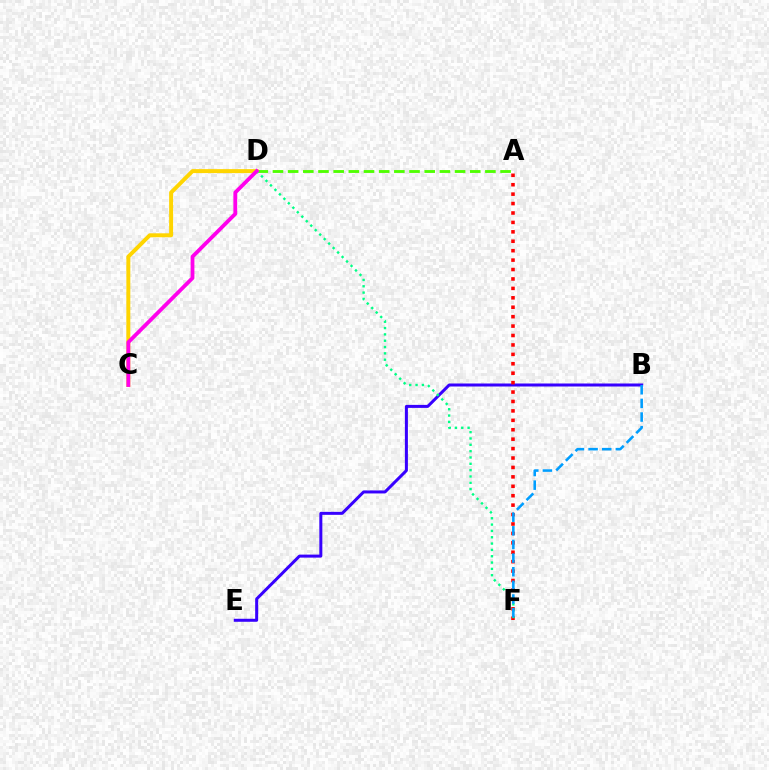{('B', 'E'): [{'color': '#3700ff', 'line_style': 'solid', 'thickness': 2.17}], ('A', 'D'): [{'color': '#4fff00', 'line_style': 'dashed', 'thickness': 2.06}], ('A', 'F'): [{'color': '#ff0000', 'line_style': 'dotted', 'thickness': 2.56}], ('C', 'D'): [{'color': '#ffd500', 'line_style': 'solid', 'thickness': 2.85}, {'color': '#ff00ed', 'line_style': 'solid', 'thickness': 2.74}], ('D', 'F'): [{'color': '#00ff86', 'line_style': 'dotted', 'thickness': 1.72}], ('B', 'F'): [{'color': '#009eff', 'line_style': 'dashed', 'thickness': 1.85}]}